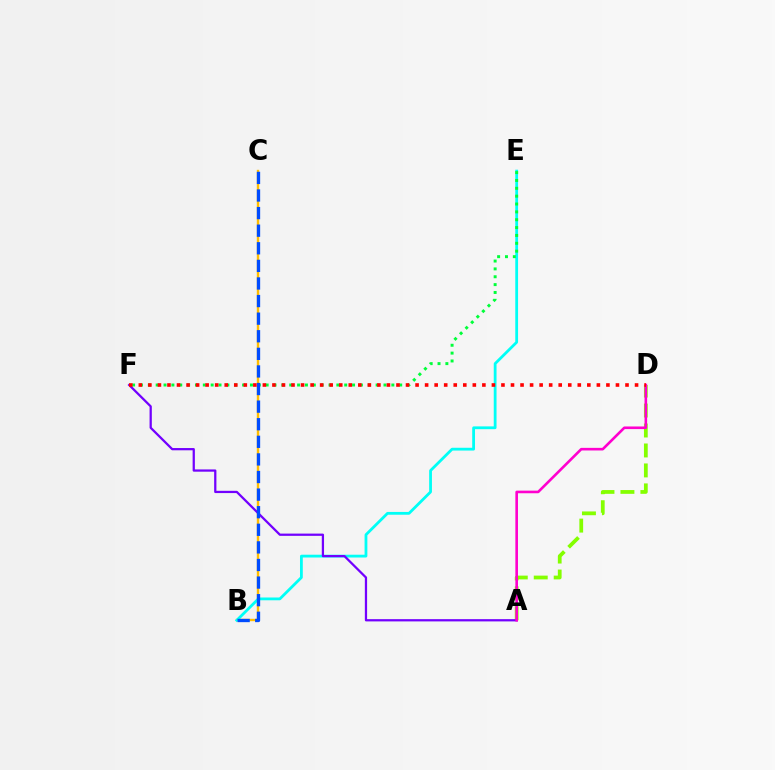{('B', 'C'): [{'color': '#ffbd00', 'line_style': 'solid', 'thickness': 1.72}, {'color': '#004bff', 'line_style': 'dashed', 'thickness': 2.39}], ('B', 'E'): [{'color': '#00fff6', 'line_style': 'solid', 'thickness': 2.01}], ('A', 'D'): [{'color': '#84ff00', 'line_style': 'dashed', 'thickness': 2.71}, {'color': '#ff00cf', 'line_style': 'solid', 'thickness': 1.88}], ('A', 'F'): [{'color': '#7200ff', 'line_style': 'solid', 'thickness': 1.62}], ('E', 'F'): [{'color': '#00ff39', 'line_style': 'dotted', 'thickness': 2.13}], ('D', 'F'): [{'color': '#ff0000', 'line_style': 'dotted', 'thickness': 2.59}]}